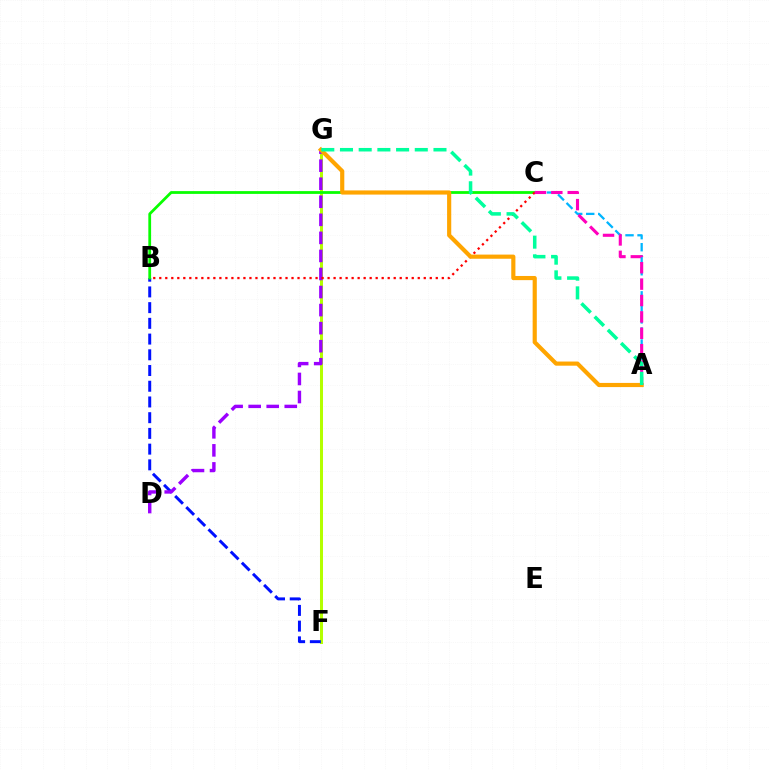{('F', 'G'): [{'color': '#b3ff00', 'line_style': 'solid', 'thickness': 2.17}], ('B', 'F'): [{'color': '#0010ff', 'line_style': 'dashed', 'thickness': 2.14}], ('A', 'C'): [{'color': '#00b5ff', 'line_style': 'dashed', 'thickness': 1.63}, {'color': '#ff00bd', 'line_style': 'dashed', 'thickness': 2.23}], ('D', 'G'): [{'color': '#9b00ff', 'line_style': 'dashed', 'thickness': 2.45}], ('B', 'C'): [{'color': '#08ff00', 'line_style': 'solid', 'thickness': 1.99}, {'color': '#ff0000', 'line_style': 'dotted', 'thickness': 1.63}], ('A', 'G'): [{'color': '#ffa500', 'line_style': 'solid', 'thickness': 2.99}, {'color': '#00ff9d', 'line_style': 'dashed', 'thickness': 2.54}]}